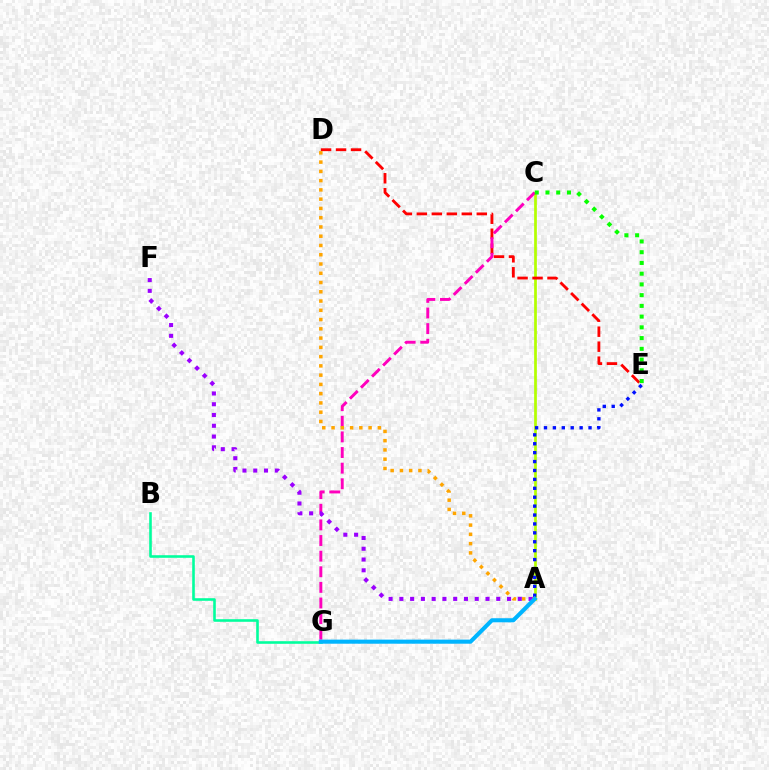{('A', 'C'): [{'color': '#b3ff00', 'line_style': 'solid', 'thickness': 1.96}], ('D', 'E'): [{'color': '#ff0000', 'line_style': 'dashed', 'thickness': 2.04}], ('C', 'G'): [{'color': '#ff00bd', 'line_style': 'dashed', 'thickness': 2.12}], ('C', 'E'): [{'color': '#08ff00', 'line_style': 'dotted', 'thickness': 2.92}], ('B', 'G'): [{'color': '#00ff9d', 'line_style': 'solid', 'thickness': 1.87}], ('A', 'D'): [{'color': '#ffa500', 'line_style': 'dotted', 'thickness': 2.52}], ('A', 'E'): [{'color': '#0010ff', 'line_style': 'dotted', 'thickness': 2.42}], ('A', 'F'): [{'color': '#9b00ff', 'line_style': 'dotted', 'thickness': 2.93}], ('A', 'G'): [{'color': '#00b5ff', 'line_style': 'solid', 'thickness': 2.94}]}